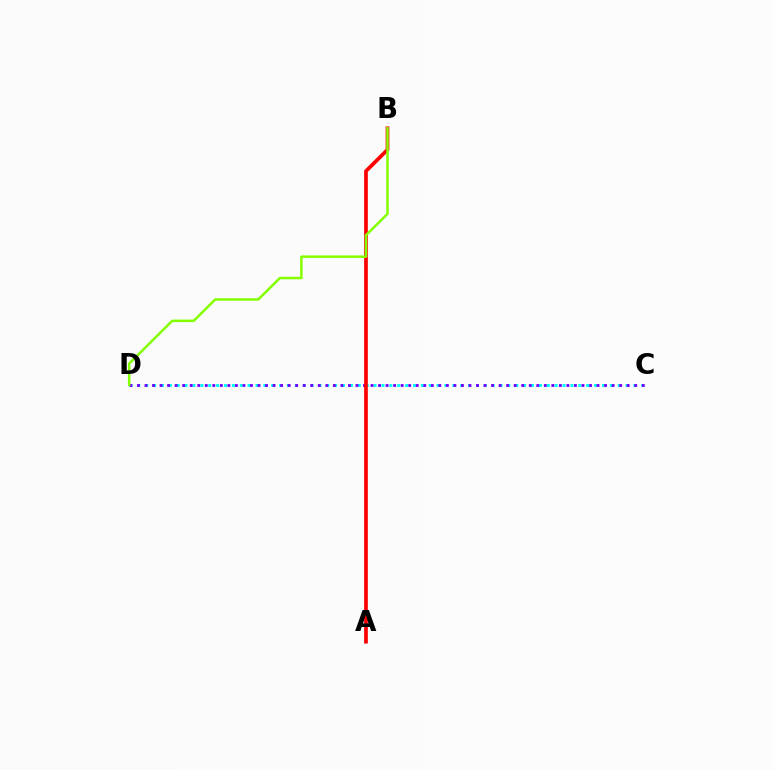{('C', 'D'): [{'color': '#00fff6', 'line_style': 'dotted', 'thickness': 2.14}, {'color': '#7200ff', 'line_style': 'dotted', 'thickness': 2.05}], ('A', 'B'): [{'color': '#ff0000', 'line_style': 'solid', 'thickness': 2.67}], ('B', 'D'): [{'color': '#84ff00', 'line_style': 'solid', 'thickness': 1.8}]}